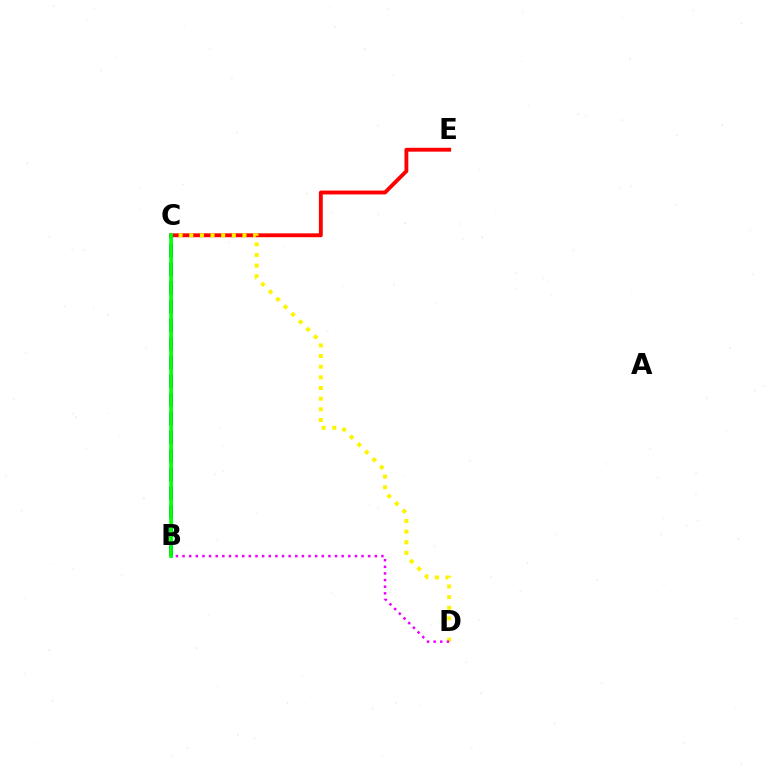{('C', 'E'): [{'color': '#ff0000', 'line_style': 'solid', 'thickness': 2.78}], ('C', 'D'): [{'color': '#fcf500', 'line_style': 'dotted', 'thickness': 2.89}], ('B', 'D'): [{'color': '#ee00ff', 'line_style': 'dotted', 'thickness': 1.8}], ('B', 'C'): [{'color': '#00fff6', 'line_style': 'solid', 'thickness': 2.21}, {'color': '#0010ff', 'line_style': 'dashed', 'thickness': 2.54}, {'color': '#08ff00', 'line_style': 'solid', 'thickness': 2.61}]}